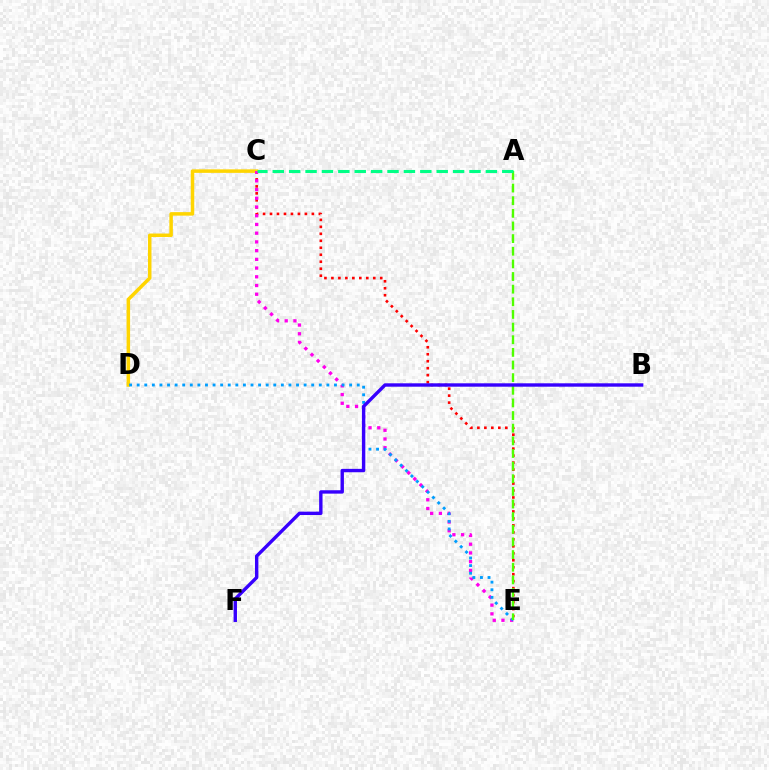{('C', 'E'): [{'color': '#ff0000', 'line_style': 'dotted', 'thickness': 1.9}, {'color': '#ff00ed', 'line_style': 'dotted', 'thickness': 2.37}], ('C', 'D'): [{'color': '#ffd500', 'line_style': 'solid', 'thickness': 2.52}], ('D', 'E'): [{'color': '#009eff', 'line_style': 'dotted', 'thickness': 2.06}], ('A', 'E'): [{'color': '#4fff00', 'line_style': 'dashed', 'thickness': 1.72}], ('B', 'F'): [{'color': '#3700ff', 'line_style': 'solid', 'thickness': 2.44}], ('A', 'C'): [{'color': '#00ff86', 'line_style': 'dashed', 'thickness': 2.23}]}